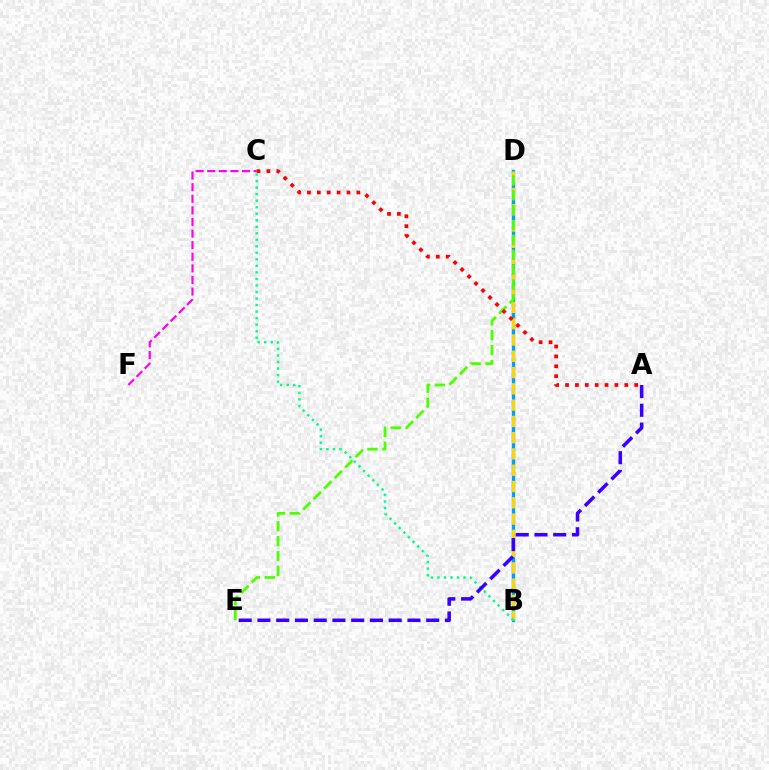{('B', 'D'): [{'color': '#009eff', 'line_style': 'solid', 'thickness': 2.43}, {'color': '#ffd500', 'line_style': 'dashed', 'thickness': 2.21}], ('C', 'F'): [{'color': '#ff00ed', 'line_style': 'dashed', 'thickness': 1.58}], ('D', 'E'): [{'color': '#4fff00', 'line_style': 'dashed', 'thickness': 2.02}], ('B', 'C'): [{'color': '#00ff86', 'line_style': 'dotted', 'thickness': 1.77}], ('A', 'E'): [{'color': '#3700ff', 'line_style': 'dashed', 'thickness': 2.55}], ('A', 'C'): [{'color': '#ff0000', 'line_style': 'dotted', 'thickness': 2.68}]}